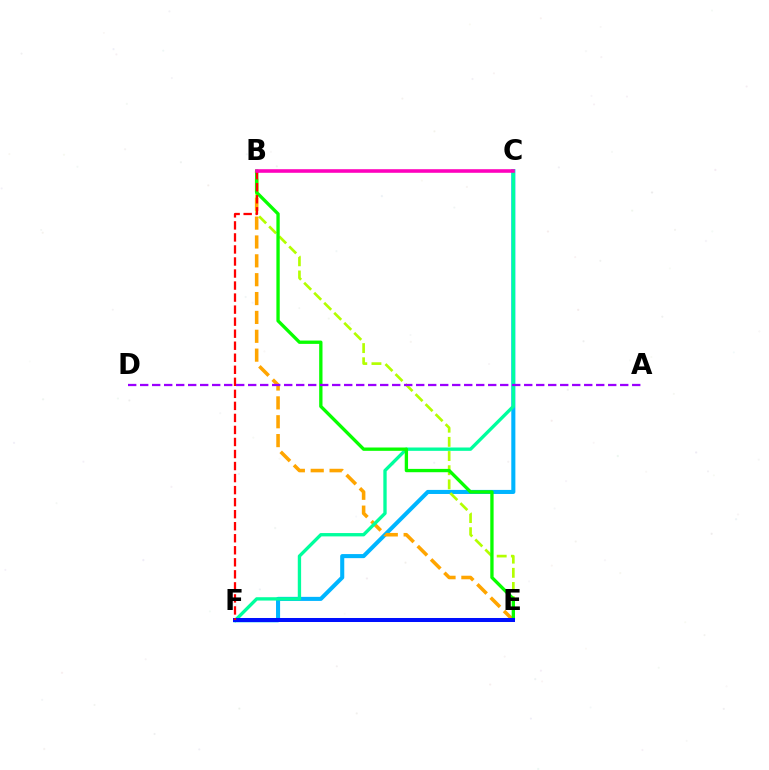{('C', 'F'): [{'color': '#00b5ff', 'line_style': 'solid', 'thickness': 2.93}, {'color': '#00ff9d', 'line_style': 'solid', 'thickness': 2.4}], ('B', 'E'): [{'color': '#b3ff00', 'line_style': 'dashed', 'thickness': 1.93}, {'color': '#ffa500', 'line_style': 'dashed', 'thickness': 2.56}, {'color': '#08ff00', 'line_style': 'solid', 'thickness': 2.39}], ('E', 'F'): [{'color': '#0010ff', 'line_style': 'solid', 'thickness': 2.89}], ('B', 'F'): [{'color': '#ff0000', 'line_style': 'dashed', 'thickness': 1.63}], ('B', 'C'): [{'color': '#ff00bd', 'line_style': 'solid', 'thickness': 2.58}], ('A', 'D'): [{'color': '#9b00ff', 'line_style': 'dashed', 'thickness': 1.63}]}